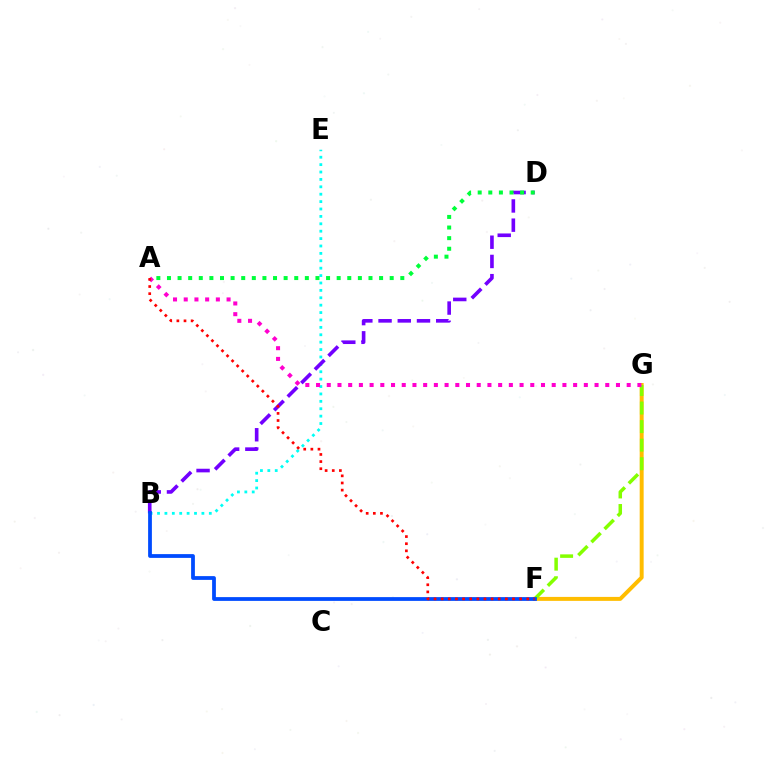{('B', 'E'): [{'color': '#00fff6', 'line_style': 'dotted', 'thickness': 2.01}], ('F', 'G'): [{'color': '#ffbd00', 'line_style': 'solid', 'thickness': 2.85}, {'color': '#84ff00', 'line_style': 'dashed', 'thickness': 2.52}], ('B', 'D'): [{'color': '#7200ff', 'line_style': 'dashed', 'thickness': 2.61}], ('B', 'F'): [{'color': '#004bff', 'line_style': 'solid', 'thickness': 2.72}], ('A', 'D'): [{'color': '#00ff39', 'line_style': 'dotted', 'thickness': 2.88}], ('A', 'G'): [{'color': '#ff00cf', 'line_style': 'dotted', 'thickness': 2.91}], ('A', 'F'): [{'color': '#ff0000', 'line_style': 'dotted', 'thickness': 1.94}]}